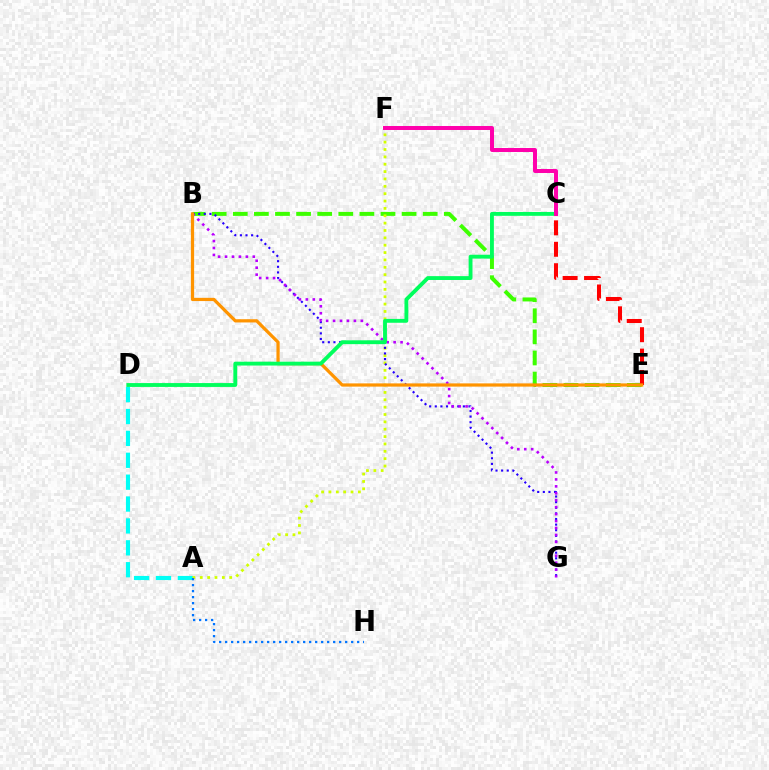{('B', 'E'): [{'color': '#3dff00', 'line_style': 'dashed', 'thickness': 2.87}, {'color': '#ff9400', 'line_style': 'solid', 'thickness': 2.32}], ('A', 'D'): [{'color': '#00fff6', 'line_style': 'dashed', 'thickness': 2.97}], ('A', 'F'): [{'color': '#d1ff00', 'line_style': 'dotted', 'thickness': 2.0}], ('C', 'E'): [{'color': '#ff0000', 'line_style': 'dashed', 'thickness': 2.91}], ('B', 'G'): [{'color': '#2500ff', 'line_style': 'dotted', 'thickness': 1.53}, {'color': '#b900ff', 'line_style': 'dotted', 'thickness': 1.89}], ('A', 'H'): [{'color': '#0074ff', 'line_style': 'dotted', 'thickness': 1.63}], ('C', 'D'): [{'color': '#00ff5c', 'line_style': 'solid', 'thickness': 2.78}], ('C', 'F'): [{'color': '#ff00ac', 'line_style': 'solid', 'thickness': 2.86}]}